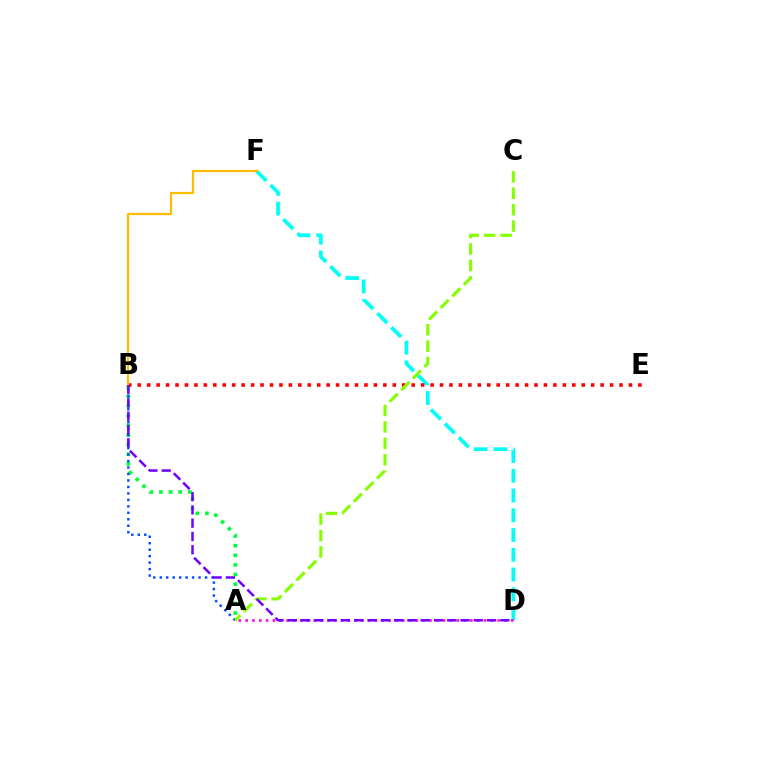{('D', 'F'): [{'color': '#00fff6', 'line_style': 'dashed', 'thickness': 2.68}], ('A', 'B'): [{'color': '#00ff39', 'line_style': 'dotted', 'thickness': 2.62}, {'color': '#004bff', 'line_style': 'dotted', 'thickness': 1.76}], ('A', 'D'): [{'color': '#ff00cf', 'line_style': 'dotted', 'thickness': 1.85}], ('B', 'E'): [{'color': '#ff0000', 'line_style': 'dotted', 'thickness': 2.57}], ('B', 'F'): [{'color': '#ffbd00', 'line_style': 'solid', 'thickness': 1.6}], ('A', 'C'): [{'color': '#84ff00', 'line_style': 'dashed', 'thickness': 2.23}], ('B', 'D'): [{'color': '#7200ff', 'line_style': 'dashed', 'thickness': 1.8}]}